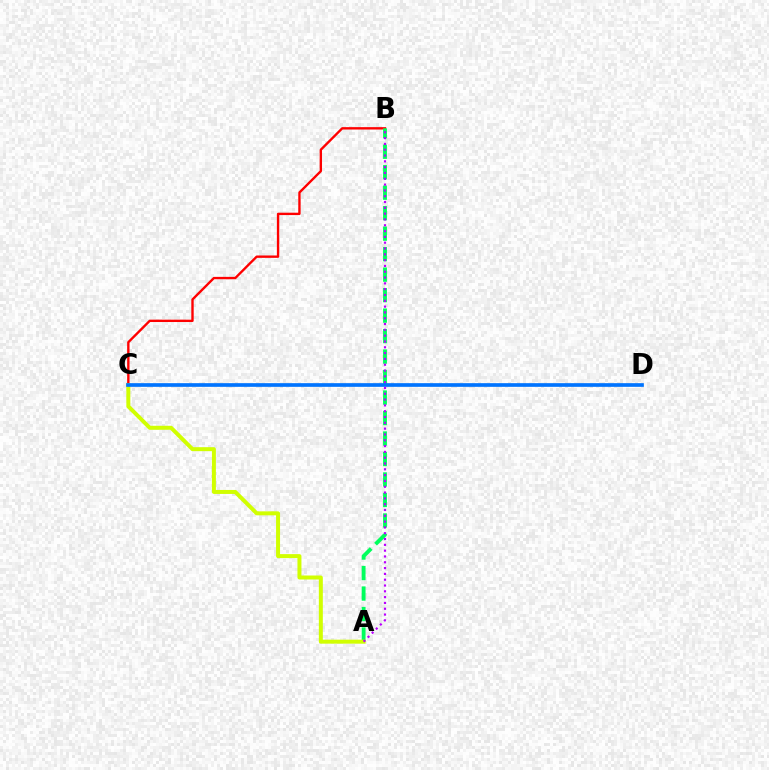{('B', 'C'): [{'color': '#ff0000', 'line_style': 'solid', 'thickness': 1.71}], ('A', 'B'): [{'color': '#00ff5c', 'line_style': 'dashed', 'thickness': 2.78}, {'color': '#b900ff', 'line_style': 'dotted', 'thickness': 1.58}], ('A', 'C'): [{'color': '#d1ff00', 'line_style': 'solid', 'thickness': 2.87}], ('C', 'D'): [{'color': '#0074ff', 'line_style': 'solid', 'thickness': 2.64}]}